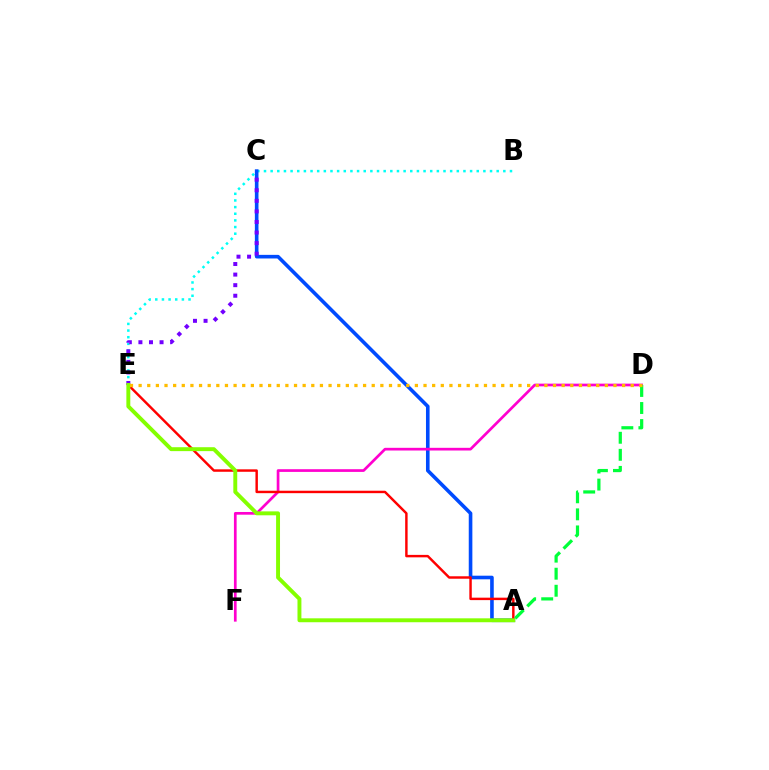{('B', 'E'): [{'color': '#00fff6', 'line_style': 'dotted', 'thickness': 1.81}], ('A', 'C'): [{'color': '#004bff', 'line_style': 'solid', 'thickness': 2.6}], ('D', 'F'): [{'color': '#ff00cf', 'line_style': 'solid', 'thickness': 1.94}], ('A', 'E'): [{'color': '#ff0000', 'line_style': 'solid', 'thickness': 1.76}, {'color': '#84ff00', 'line_style': 'solid', 'thickness': 2.82}], ('C', 'E'): [{'color': '#7200ff', 'line_style': 'dotted', 'thickness': 2.87}], ('A', 'D'): [{'color': '#00ff39', 'line_style': 'dashed', 'thickness': 2.32}], ('D', 'E'): [{'color': '#ffbd00', 'line_style': 'dotted', 'thickness': 2.35}]}